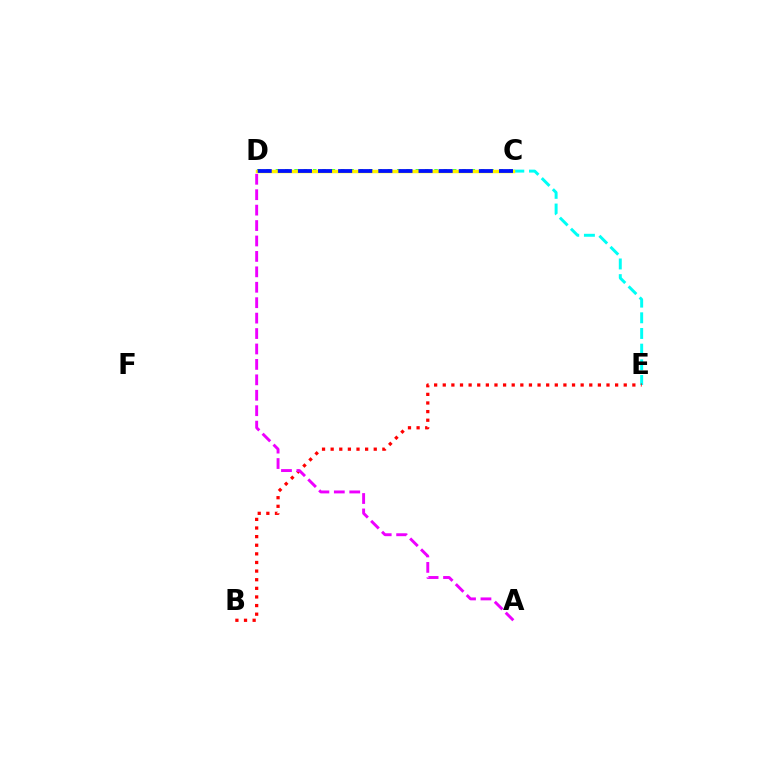{('C', 'D'): [{'color': '#08ff00', 'line_style': 'dotted', 'thickness': 2.54}, {'color': '#fcf500', 'line_style': 'solid', 'thickness': 2.5}, {'color': '#0010ff', 'line_style': 'dashed', 'thickness': 2.73}], ('C', 'E'): [{'color': '#00fff6', 'line_style': 'dashed', 'thickness': 2.13}], ('B', 'E'): [{'color': '#ff0000', 'line_style': 'dotted', 'thickness': 2.34}], ('A', 'D'): [{'color': '#ee00ff', 'line_style': 'dashed', 'thickness': 2.1}]}